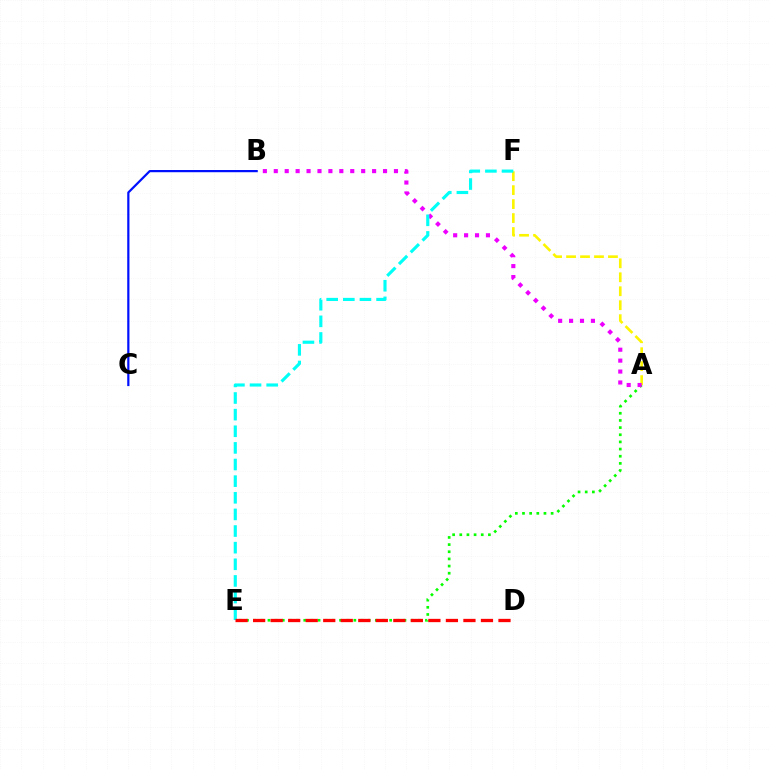{('A', 'E'): [{'color': '#08ff00', 'line_style': 'dotted', 'thickness': 1.94}], ('A', 'F'): [{'color': '#fcf500', 'line_style': 'dashed', 'thickness': 1.9}], ('A', 'B'): [{'color': '#ee00ff', 'line_style': 'dotted', 'thickness': 2.97}], ('E', 'F'): [{'color': '#00fff6', 'line_style': 'dashed', 'thickness': 2.26}], ('B', 'C'): [{'color': '#0010ff', 'line_style': 'solid', 'thickness': 1.59}], ('D', 'E'): [{'color': '#ff0000', 'line_style': 'dashed', 'thickness': 2.38}]}